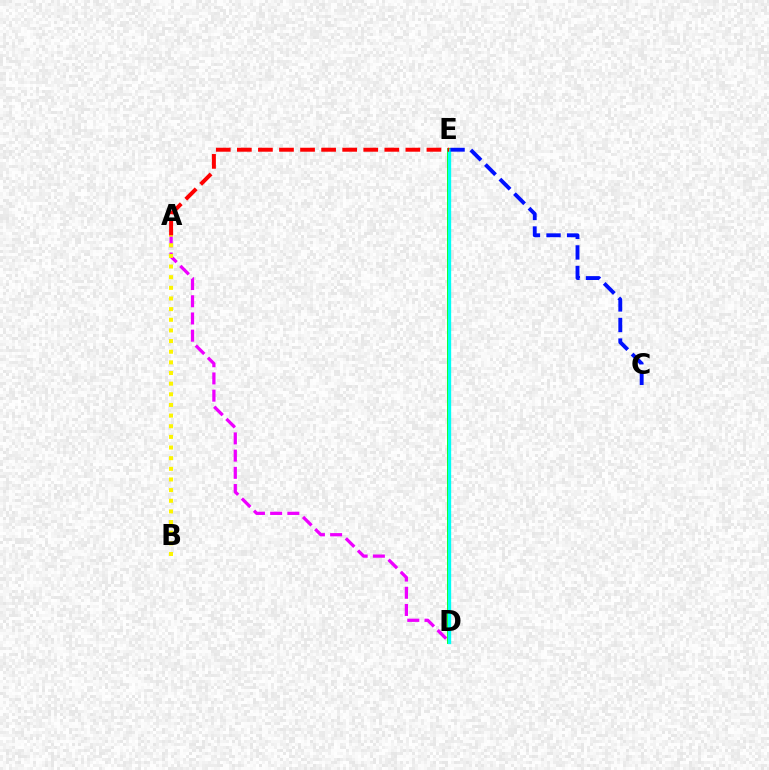{('D', 'E'): [{'color': '#08ff00', 'line_style': 'solid', 'thickness': 2.76}, {'color': '#00fff6', 'line_style': 'solid', 'thickness': 2.41}], ('A', 'D'): [{'color': '#ee00ff', 'line_style': 'dashed', 'thickness': 2.34}], ('A', 'B'): [{'color': '#fcf500', 'line_style': 'dotted', 'thickness': 2.89}], ('C', 'E'): [{'color': '#0010ff', 'line_style': 'dashed', 'thickness': 2.79}], ('A', 'E'): [{'color': '#ff0000', 'line_style': 'dashed', 'thickness': 2.86}]}